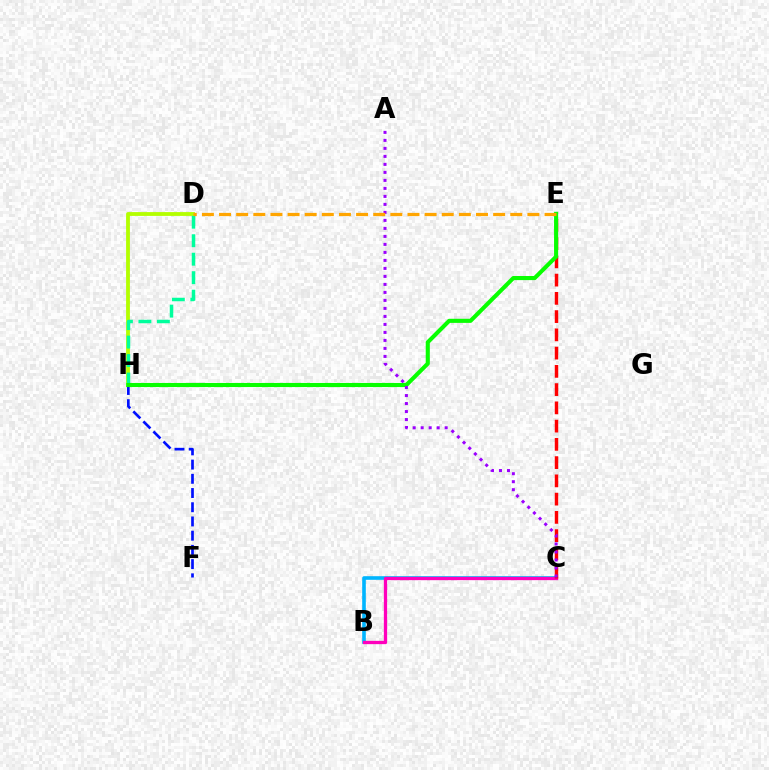{('B', 'C'): [{'color': '#00b5ff', 'line_style': 'solid', 'thickness': 2.61}, {'color': '#ff00bd', 'line_style': 'solid', 'thickness': 2.37}], ('C', 'E'): [{'color': '#ff0000', 'line_style': 'dashed', 'thickness': 2.48}], ('F', 'H'): [{'color': '#0010ff', 'line_style': 'dashed', 'thickness': 1.93}], ('D', 'H'): [{'color': '#b3ff00', 'line_style': 'solid', 'thickness': 2.75}, {'color': '#00ff9d', 'line_style': 'dashed', 'thickness': 2.51}], ('E', 'H'): [{'color': '#08ff00', 'line_style': 'solid', 'thickness': 2.95}], ('A', 'C'): [{'color': '#9b00ff', 'line_style': 'dotted', 'thickness': 2.17}], ('D', 'E'): [{'color': '#ffa500', 'line_style': 'dashed', 'thickness': 2.33}]}